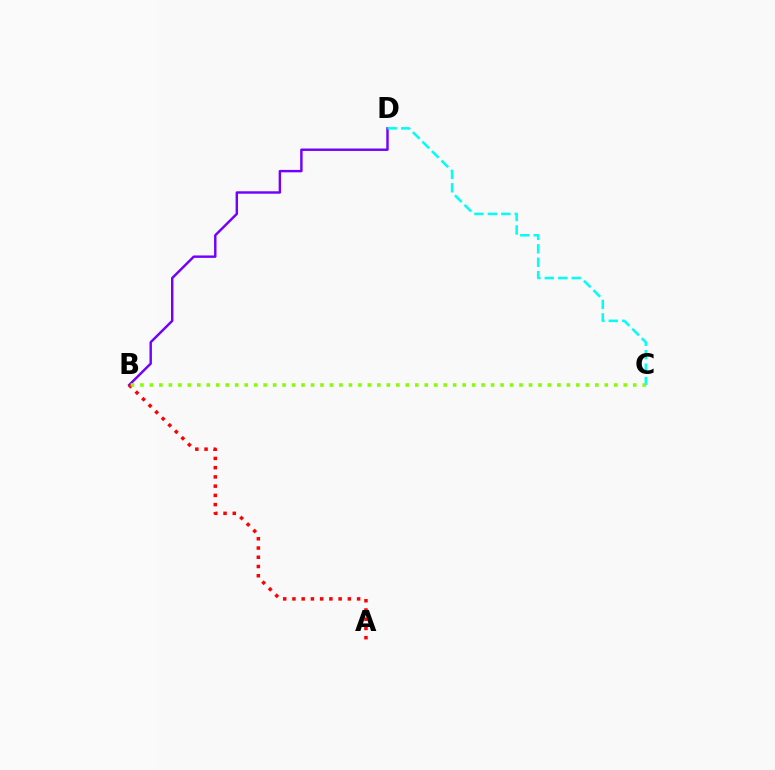{('B', 'D'): [{'color': '#7200ff', 'line_style': 'solid', 'thickness': 1.75}], ('A', 'B'): [{'color': '#ff0000', 'line_style': 'dotted', 'thickness': 2.51}], ('C', 'D'): [{'color': '#00fff6', 'line_style': 'dashed', 'thickness': 1.83}], ('B', 'C'): [{'color': '#84ff00', 'line_style': 'dotted', 'thickness': 2.57}]}